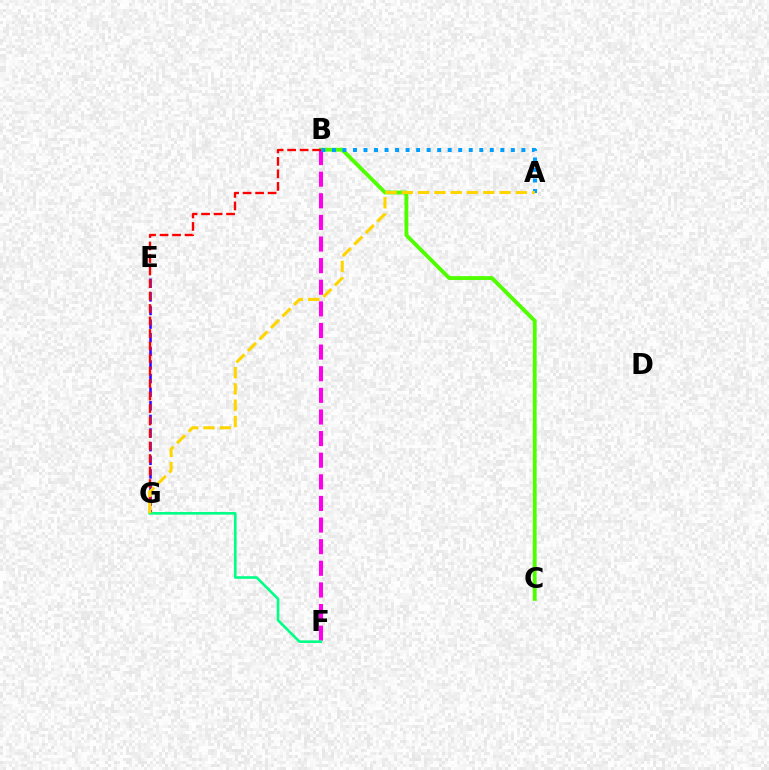{('B', 'C'): [{'color': '#4fff00', 'line_style': 'solid', 'thickness': 2.78}], ('E', 'G'): [{'color': '#3700ff', 'line_style': 'dashed', 'thickness': 1.85}], ('B', 'F'): [{'color': '#ff00ed', 'line_style': 'dashed', 'thickness': 2.94}], ('B', 'G'): [{'color': '#ff0000', 'line_style': 'dashed', 'thickness': 1.7}], ('A', 'B'): [{'color': '#009eff', 'line_style': 'dotted', 'thickness': 2.86}], ('F', 'G'): [{'color': '#00ff86', 'line_style': 'solid', 'thickness': 1.88}], ('A', 'G'): [{'color': '#ffd500', 'line_style': 'dashed', 'thickness': 2.21}]}